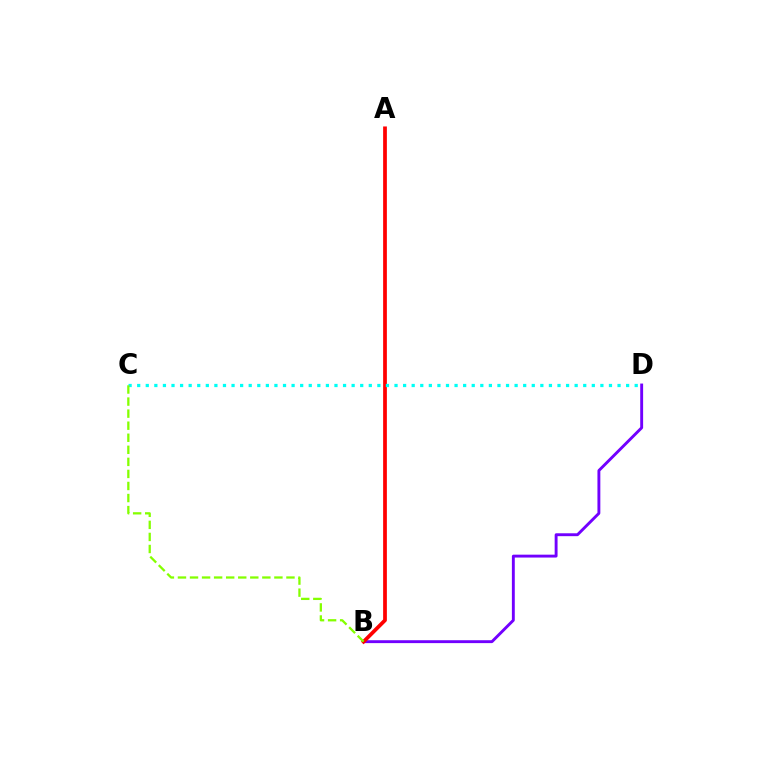{('B', 'D'): [{'color': '#7200ff', 'line_style': 'solid', 'thickness': 2.08}], ('A', 'B'): [{'color': '#ff0000', 'line_style': 'solid', 'thickness': 2.69}], ('C', 'D'): [{'color': '#00fff6', 'line_style': 'dotted', 'thickness': 2.33}], ('B', 'C'): [{'color': '#84ff00', 'line_style': 'dashed', 'thickness': 1.64}]}